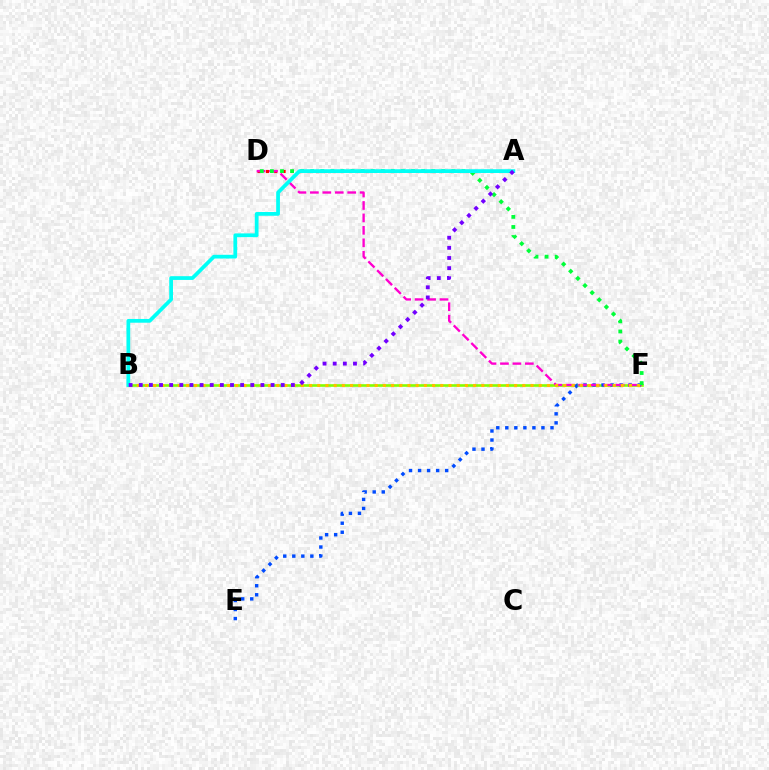{('A', 'D'): [{'color': '#ff0000', 'line_style': 'dotted', 'thickness': 2.27}], ('B', 'F'): [{'color': '#84ff00', 'line_style': 'solid', 'thickness': 1.89}, {'color': '#ffbd00', 'line_style': 'dotted', 'thickness': 2.23}], ('E', 'F'): [{'color': '#004bff', 'line_style': 'dotted', 'thickness': 2.46}], ('D', 'F'): [{'color': '#ff00cf', 'line_style': 'dashed', 'thickness': 1.69}, {'color': '#00ff39', 'line_style': 'dotted', 'thickness': 2.74}], ('A', 'B'): [{'color': '#00fff6', 'line_style': 'solid', 'thickness': 2.7}, {'color': '#7200ff', 'line_style': 'dotted', 'thickness': 2.75}]}